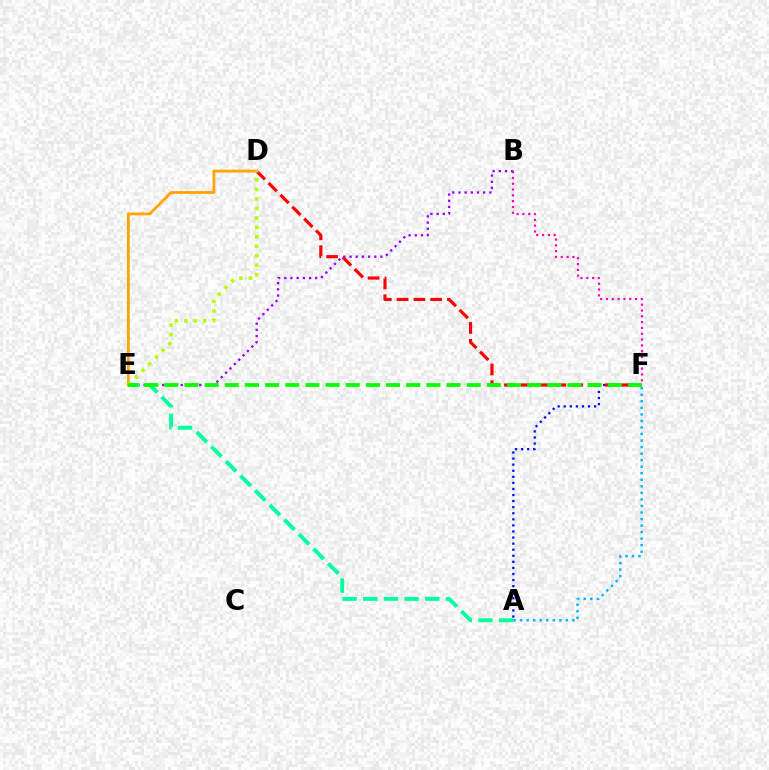{('A', 'F'): [{'color': '#0010ff', 'line_style': 'dotted', 'thickness': 1.65}, {'color': '#00b5ff', 'line_style': 'dotted', 'thickness': 1.78}], ('D', 'F'): [{'color': '#ff0000', 'line_style': 'dashed', 'thickness': 2.28}], ('B', 'E'): [{'color': '#9b00ff', 'line_style': 'dotted', 'thickness': 1.68}], ('B', 'F'): [{'color': '#ff00bd', 'line_style': 'dotted', 'thickness': 1.58}], ('A', 'E'): [{'color': '#00ff9d', 'line_style': 'dashed', 'thickness': 2.81}], ('D', 'E'): [{'color': '#ffa500', 'line_style': 'solid', 'thickness': 2.03}, {'color': '#b3ff00', 'line_style': 'dotted', 'thickness': 2.58}], ('E', 'F'): [{'color': '#08ff00', 'line_style': 'dashed', 'thickness': 2.74}]}